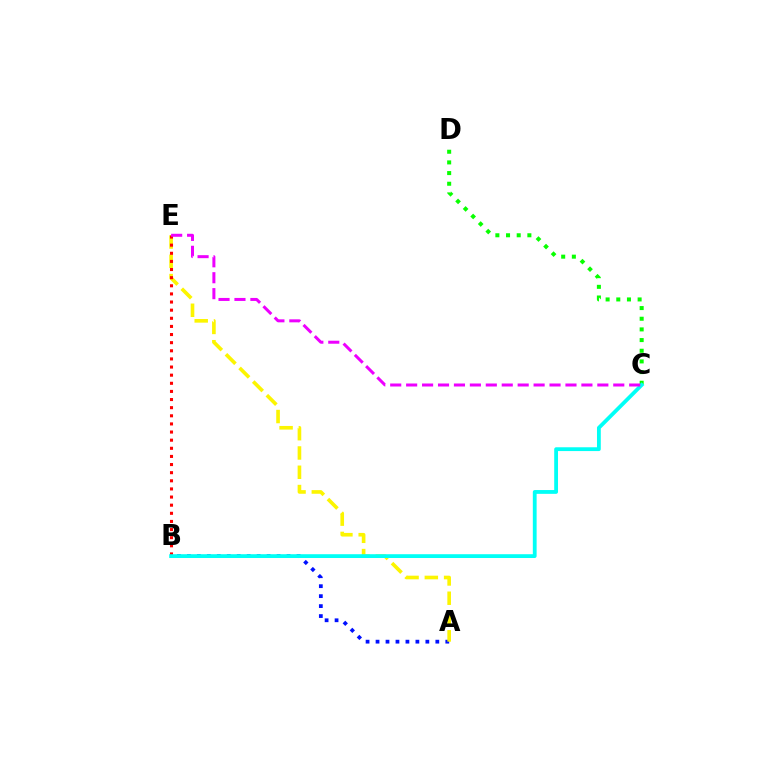{('A', 'B'): [{'color': '#0010ff', 'line_style': 'dotted', 'thickness': 2.71}], ('A', 'E'): [{'color': '#fcf500', 'line_style': 'dashed', 'thickness': 2.62}], ('C', 'D'): [{'color': '#08ff00', 'line_style': 'dotted', 'thickness': 2.9}], ('B', 'E'): [{'color': '#ff0000', 'line_style': 'dotted', 'thickness': 2.21}], ('B', 'C'): [{'color': '#00fff6', 'line_style': 'solid', 'thickness': 2.74}], ('C', 'E'): [{'color': '#ee00ff', 'line_style': 'dashed', 'thickness': 2.16}]}